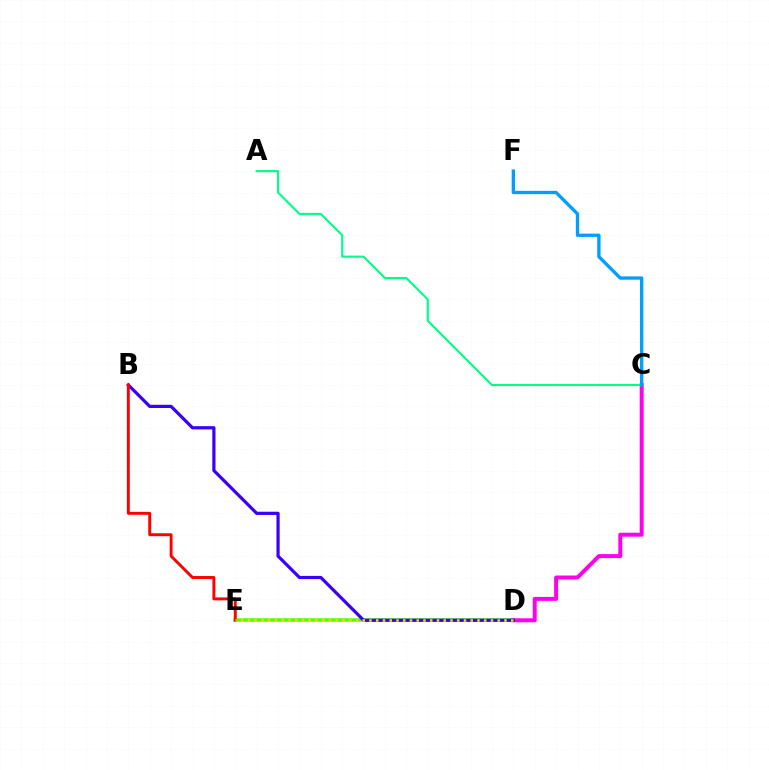{('D', 'E'): [{'color': '#4fff00', 'line_style': 'solid', 'thickness': 2.53}, {'color': '#ffd500', 'line_style': 'dotted', 'thickness': 1.83}], ('C', 'D'): [{'color': '#ff00ed', 'line_style': 'solid', 'thickness': 2.85}], ('B', 'D'): [{'color': '#3700ff', 'line_style': 'solid', 'thickness': 2.31}], ('B', 'E'): [{'color': '#ff0000', 'line_style': 'solid', 'thickness': 2.11}], ('A', 'C'): [{'color': '#00ff86', 'line_style': 'solid', 'thickness': 1.52}], ('C', 'F'): [{'color': '#009eff', 'line_style': 'solid', 'thickness': 2.39}]}